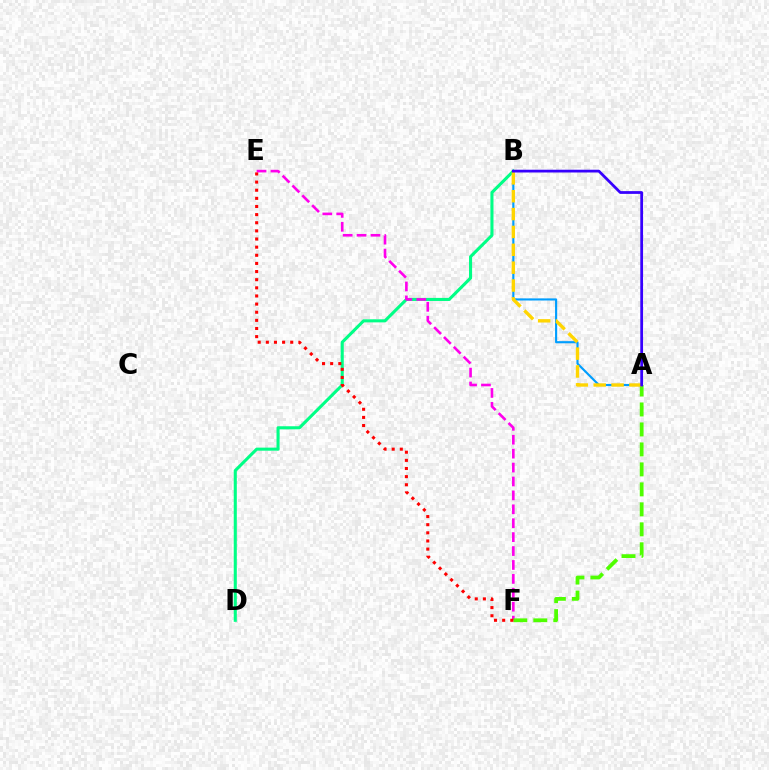{('B', 'D'): [{'color': '#00ff86', 'line_style': 'solid', 'thickness': 2.21}], ('E', 'F'): [{'color': '#ff00ed', 'line_style': 'dashed', 'thickness': 1.89}, {'color': '#ff0000', 'line_style': 'dotted', 'thickness': 2.21}], ('A', 'F'): [{'color': '#4fff00', 'line_style': 'dashed', 'thickness': 2.71}], ('A', 'B'): [{'color': '#009eff', 'line_style': 'solid', 'thickness': 1.53}, {'color': '#ffd500', 'line_style': 'dashed', 'thickness': 2.43}, {'color': '#3700ff', 'line_style': 'solid', 'thickness': 1.99}]}